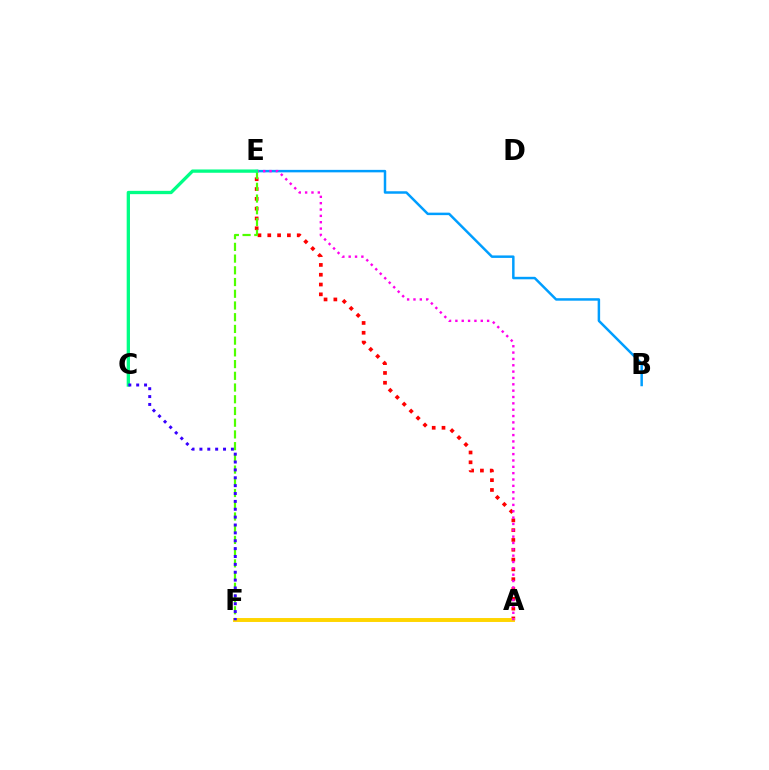{('A', 'E'): [{'color': '#ff0000', 'line_style': 'dotted', 'thickness': 2.67}, {'color': '#ff00ed', 'line_style': 'dotted', 'thickness': 1.72}], ('B', 'E'): [{'color': '#009eff', 'line_style': 'solid', 'thickness': 1.79}], ('A', 'F'): [{'color': '#ffd500', 'line_style': 'solid', 'thickness': 2.83}], ('E', 'F'): [{'color': '#4fff00', 'line_style': 'dashed', 'thickness': 1.59}], ('C', 'E'): [{'color': '#00ff86', 'line_style': 'solid', 'thickness': 2.38}], ('C', 'F'): [{'color': '#3700ff', 'line_style': 'dotted', 'thickness': 2.14}]}